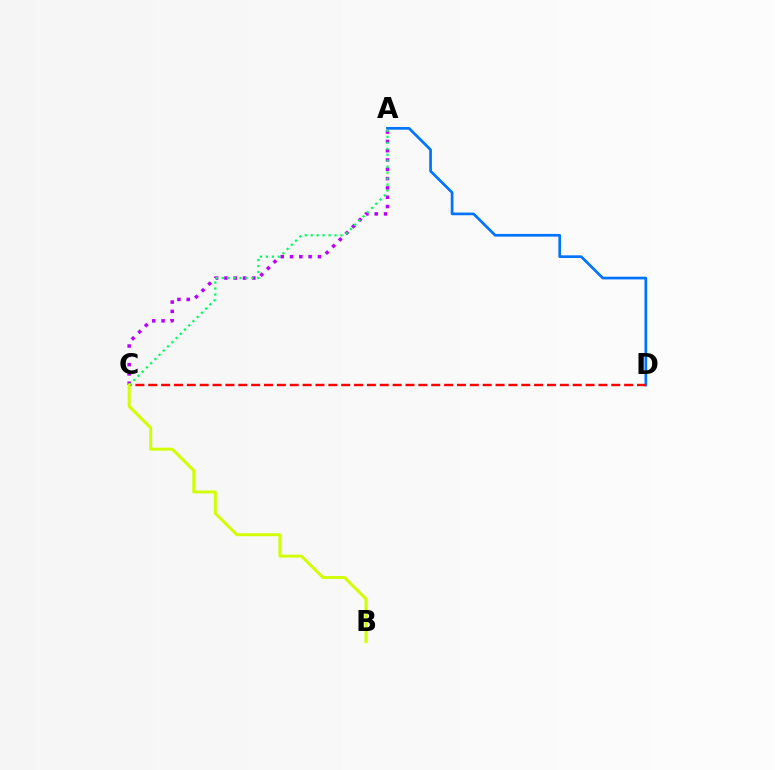{('A', 'D'): [{'color': '#0074ff', 'line_style': 'solid', 'thickness': 1.95}], ('A', 'C'): [{'color': '#b900ff', 'line_style': 'dotted', 'thickness': 2.53}, {'color': '#00ff5c', 'line_style': 'dotted', 'thickness': 1.62}], ('C', 'D'): [{'color': '#ff0000', 'line_style': 'dashed', 'thickness': 1.75}], ('B', 'C'): [{'color': '#d1ff00', 'line_style': 'solid', 'thickness': 2.12}]}